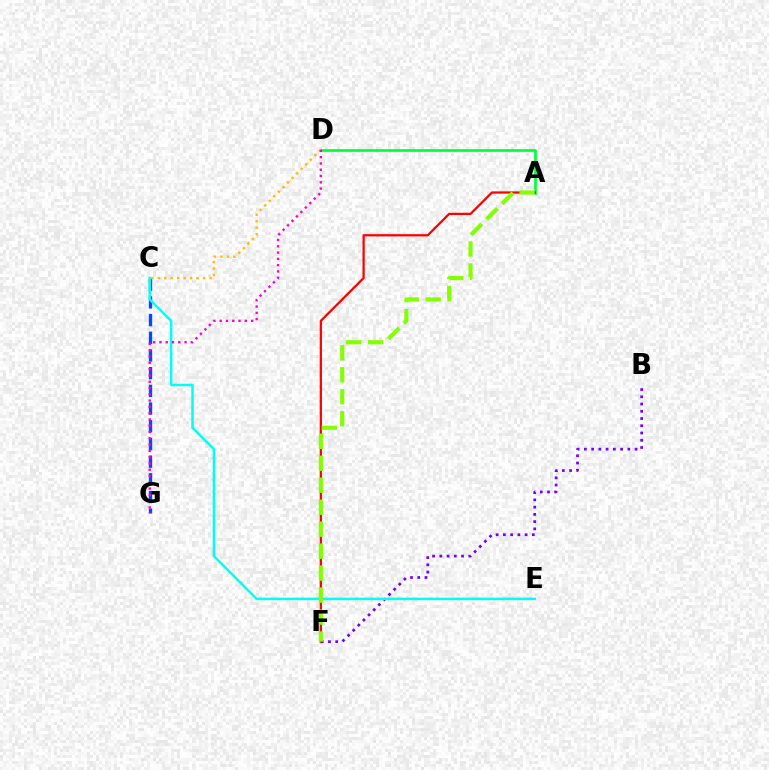{('A', 'D'): [{'color': '#00ff39', 'line_style': 'solid', 'thickness': 1.93}], ('B', 'F'): [{'color': '#7200ff', 'line_style': 'dotted', 'thickness': 1.97}], ('C', 'G'): [{'color': '#004bff', 'line_style': 'dashed', 'thickness': 2.4}], ('A', 'F'): [{'color': '#ff0000', 'line_style': 'solid', 'thickness': 1.62}, {'color': '#84ff00', 'line_style': 'dashed', 'thickness': 2.98}], ('C', 'E'): [{'color': '#00fff6', 'line_style': 'solid', 'thickness': 1.78}], ('C', 'D'): [{'color': '#ffbd00', 'line_style': 'dotted', 'thickness': 1.76}], ('D', 'G'): [{'color': '#ff00cf', 'line_style': 'dotted', 'thickness': 1.71}]}